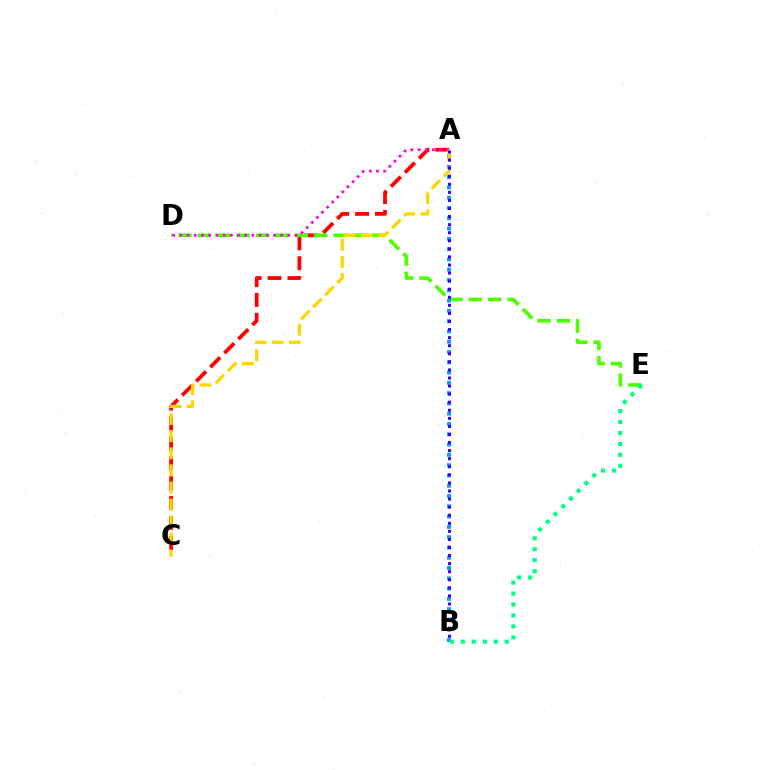{('A', 'C'): [{'color': '#ff0000', 'line_style': 'dashed', 'thickness': 2.7}, {'color': '#ffd500', 'line_style': 'dashed', 'thickness': 2.32}], ('D', 'E'): [{'color': '#4fff00', 'line_style': 'dashed', 'thickness': 2.63}], ('A', 'B'): [{'color': '#009eff', 'line_style': 'dotted', 'thickness': 2.8}, {'color': '#3700ff', 'line_style': 'dotted', 'thickness': 2.19}], ('A', 'D'): [{'color': '#ff00ed', 'line_style': 'dotted', 'thickness': 1.96}], ('B', 'E'): [{'color': '#00ff86', 'line_style': 'dotted', 'thickness': 2.98}]}